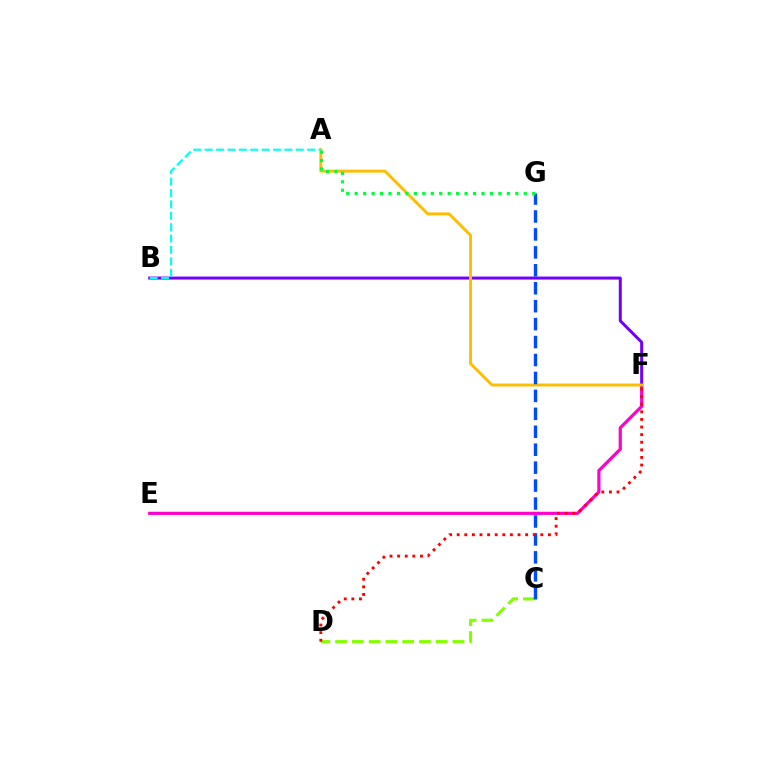{('E', 'F'): [{'color': '#ff00cf', 'line_style': 'solid', 'thickness': 2.29}], ('B', 'F'): [{'color': '#7200ff', 'line_style': 'solid', 'thickness': 2.16}], ('A', 'F'): [{'color': '#ffbd00', 'line_style': 'solid', 'thickness': 2.11}], ('C', 'D'): [{'color': '#84ff00', 'line_style': 'dashed', 'thickness': 2.28}], ('A', 'B'): [{'color': '#00fff6', 'line_style': 'dashed', 'thickness': 1.55}], ('C', 'G'): [{'color': '#004bff', 'line_style': 'dashed', 'thickness': 2.44}], ('A', 'G'): [{'color': '#00ff39', 'line_style': 'dotted', 'thickness': 2.3}], ('D', 'F'): [{'color': '#ff0000', 'line_style': 'dotted', 'thickness': 2.07}]}